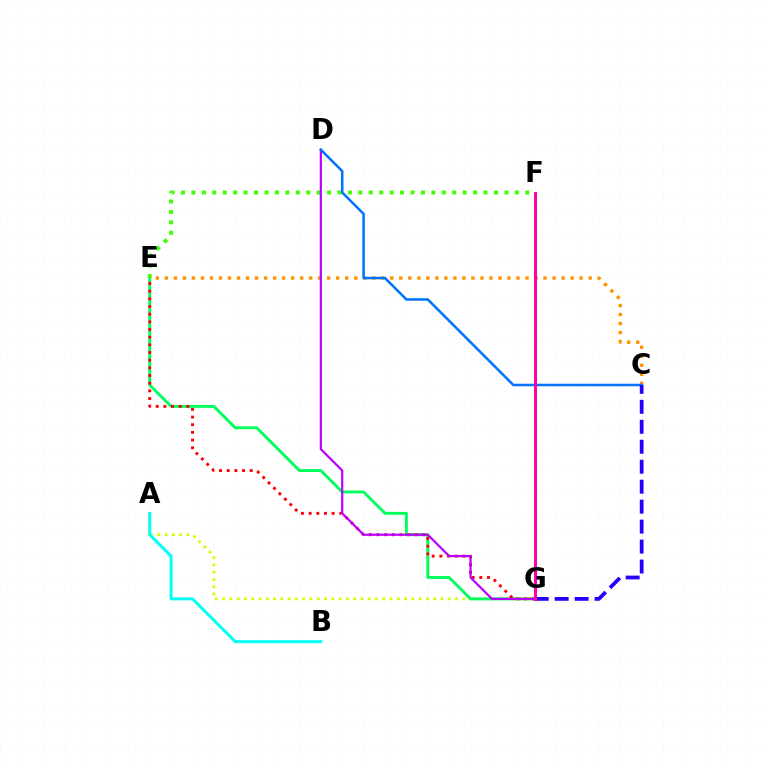{('A', 'G'): [{'color': '#d1ff00', 'line_style': 'dotted', 'thickness': 1.98}], ('E', 'G'): [{'color': '#00ff5c', 'line_style': 'solid', 'thickness': 2.09}, {'color': '#ff0000', 'line_style': 'dotted', 'thickness': 2.08}], ('A', 'B'): [{'color': '#00fff6', 'line_style': 'solid', 'thickness': 2.13}], ('E', 'F'): [{'color': '#3dff00', 'line_style': 'dotted', 'thickness': 2.83}], ('C', 'E'): [{'color': '#ff9400', 'line_style': 'dotted', 'thickness': 2.45}], ('D', 'G'): [{'color': '#b900ff', 'line_style': 'solid', 'thickness': 1.57}], ('C', 'D'): [{'color': '#0074ff', 'line_style': 'solid', 'thickness': 1.82}], ('C', 'G'): [{'color': '#2500ff', 'line_style': 'dashed', 'thickness': 2.71}], ('F', 'G'): [{'color': '#ff00ac', 'line_style': 'solid', 'thickness': 2.19}]}